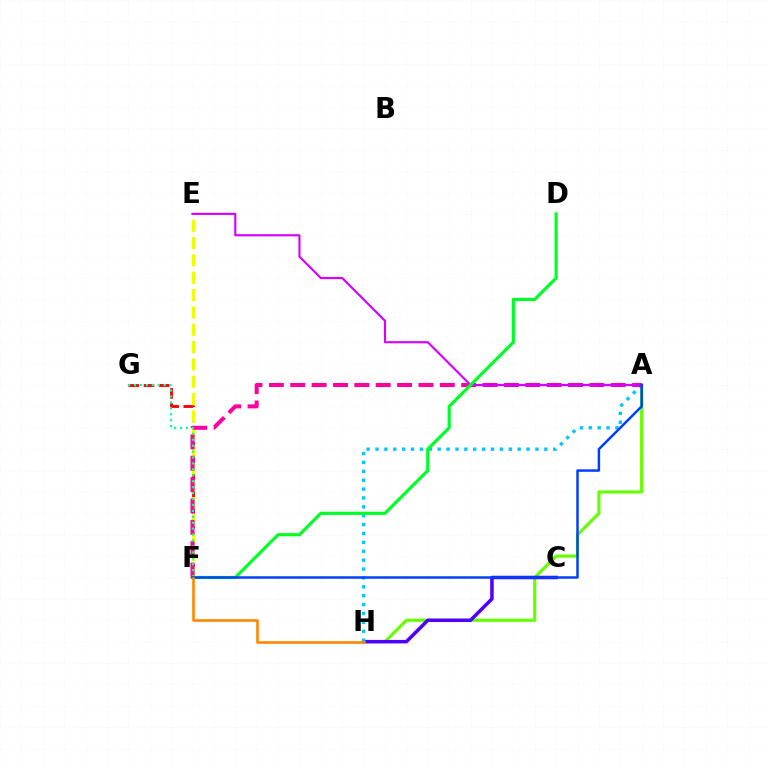{('A', 'H'): [{'color': '#66ff00', 'line_style': 'solid', 'thickness': 2.28}, {'color': '#00c7ff', 'line_style': 'dotted', 'thickness': 2.41}], ('F', 'G'): [{'color': '#ff0000', 'line_style': 'dashed', 'thickness': 2.06}, {'color': '#00ffaf', 'line_style': 'dotted', 'thickness': 1.61}], ('C', 'H'): [{'color': '#4f00ff', 'line_style': 'solid', 'thickness': 2.54}], ('E', 'F'): [{'color': '#eeff00', 'line_style': 'dashed', 'thickness': 2.35}], ('A', 'F'): [{'color': '#ff00a0', 'line_style': 'dashed', 'thickness': 2.9}, {'color': '#003fff', 'line_style': 'solid', 'thickness': 1.79}], ('A', 'E'): [{'color': '#d600ff', 'line_style': 'solid', 'thickness': 1.55}], ('D', 'F'): [{'color': '#00ff27', 'line_style': 'solid', 'thickness': 2.29}], ('F', 'H'): [{'color': '#ff8800', 'line_style': 'solid', 'thickness': 1.89}]}